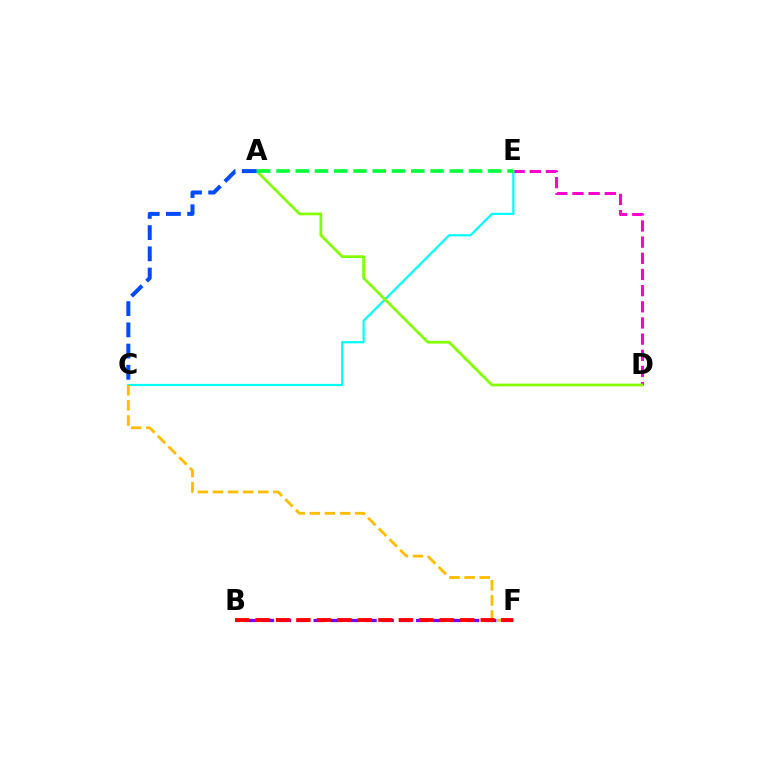{('D', 'E'): [{'color': '#ff00cf', 'line_style': 'dashed', 'thickness': 2.2}], ('C', 'E'): [{'color': '#00fff6', 'line_style': 'solid', 'thickness': 1.6}], ('B', 'F'): [{'color': '#7200ff', 'line_style': 'dashed', 'thickness': 2.32}, {'color': '#ff0000', 'line_style': 'dashed', 'thickness': 2.78}], ('A', 'D'): [{'color': '#84ff00', 'line_style': 'solid', 'thickness': 1.98}], ('C', 'F'): [{'color': '#ffbd00', 'line_style': 'dashed', 'thickness': 2.05}], ('A', 'C'): [{'color': '#004bff', 'line_style': 'dashed', 'thickness': 2.88}], ('A', 'E'): [{'color': '#00ff39', 'line_style': 'dashed', 'thickness': 2.62}]}